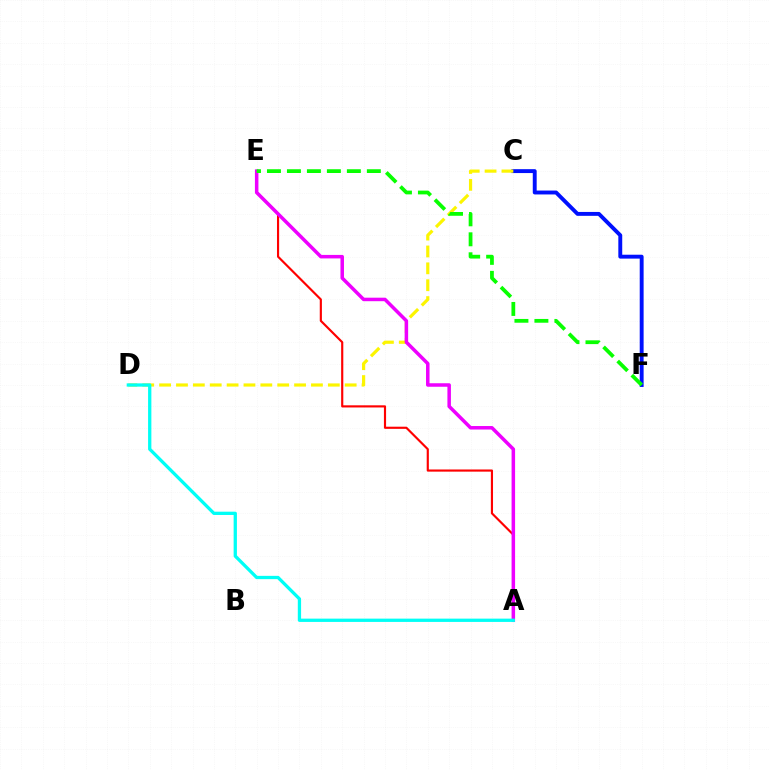{('C', 'F'): [{'color': '#0010ff', 'line_style': 'solid', 'thickness': 2.81}], ('C', 'D'): [{'color': '#fcf500', 'line_style': 'dashed', 'thickness': 2.29}], ('A', 'E'): [{'color': '#ff0000', 'line_style': 'solid', 'thickness': 1.55}, {'color': '#ee00ff', 'line_style': 'solid', 'thickness': 2.53}], ('A', 'D'): [{'color': '#00fff6', 'line_style': 'solid', 'thickness': 2.37}], ('E', 'F'): [{'color': '#08ff00', 'line_style': 'dashed', 'thickness': 2.71}]}